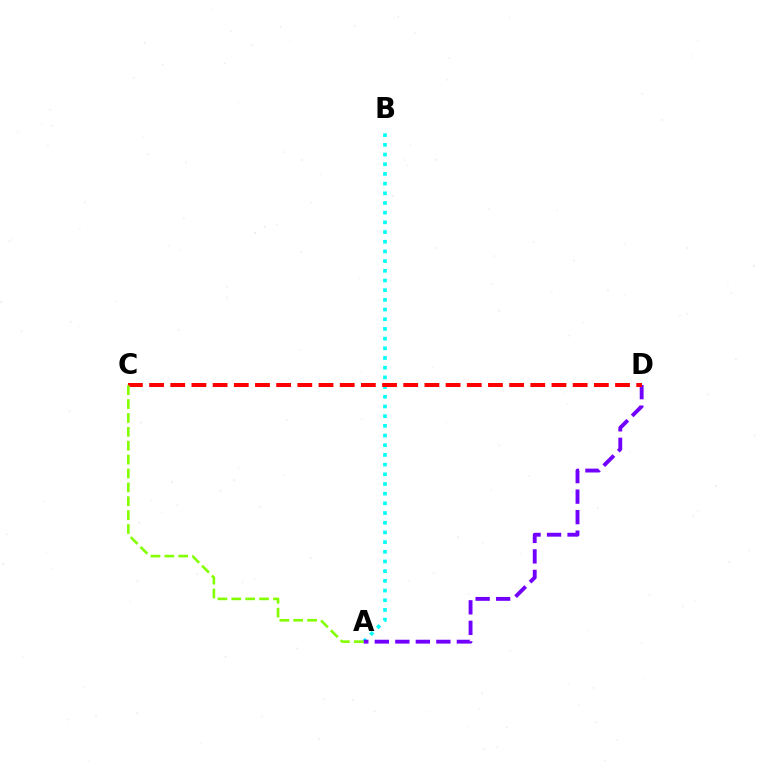{('A', 'B'): [{'color': '#00fff6', 'line_style': 'dotted', 'thickness': 2.63}], ('A', 'D'): [{'color': '#7200ff', 'line_style': 'dashed', 'thickness': 2.79}], ('C', 'D'): [{'color': '#ff0000', 'line_style': 'dashed', 'thickness': 2.88}], ('A', 'C'): [{'color': '#84ff00', 'line_style': 'dashed', 'thickness': 1.89}]}